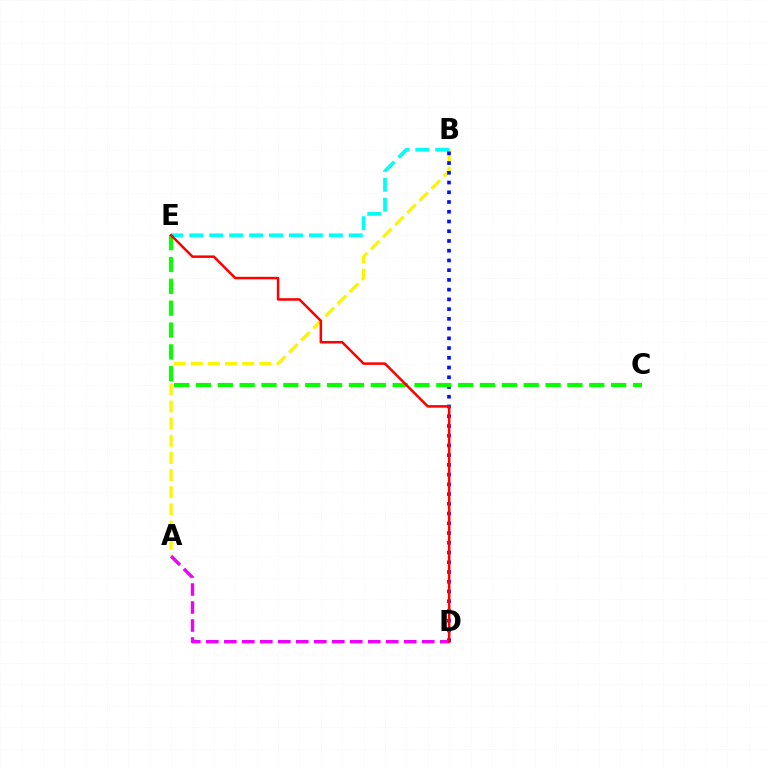{('A', 'B'): [{'color': '#fcf500', 'line_style': 'dashed', 'thickness': 2.33}], ('B', 'E'): [{'color': '#00fff6', 'line_style': 'dashed', 'thickness': 2.71}], ('B', 'D'): [{'color': '#0010ff', 'line_style': 'dotted', 'thickness': 2.65}], ('C', 'E'): [{'color': '#08ff00', 'line_style': 'dashed', 'thickness': 2.97}], ('A', 'D'): [{'color': '#ee00ff', 'line_style': 'dashed', 'thickness': 2.44}], ('D', 'E'): [{'color': '#ff0000', 'line_style': 'solid', 'thickness': 1.82}]}